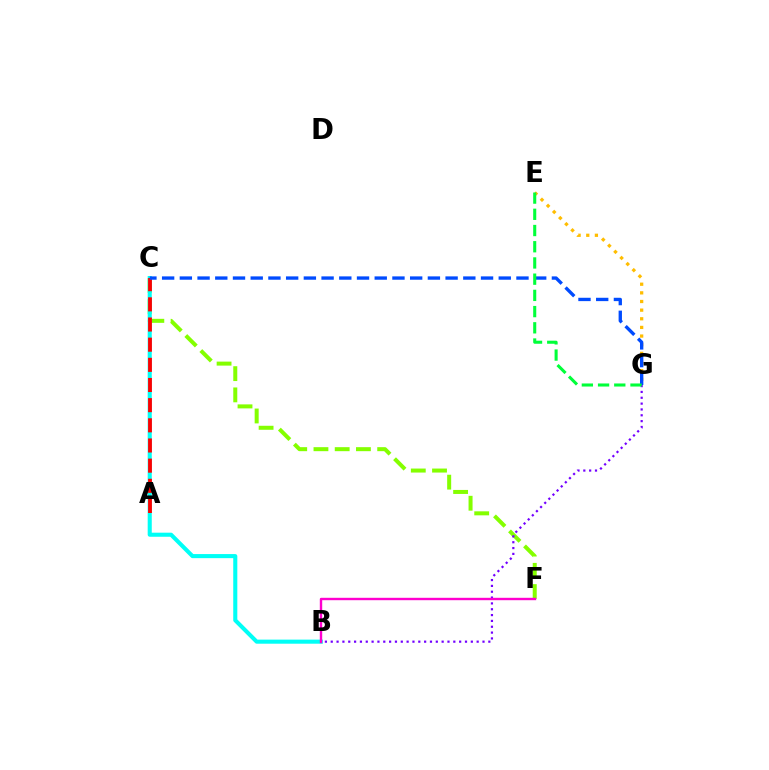{('C', 'F'): [{'color': '#84ff00', 'line_style': 'dashed', 'thickness': 2.89}], ('B', 'C'): [{'color': '#00fff6', 'line_style': 'solid', 'thickness': 2.94}], ('A', 'C'): [{'color': '#ff0000', 'line_style': 'dashed', 'thickness': 2.74}], ('B', 'G'): [{'color': '#7200ff', 'line_style': 'dotted', 'thickness': 1.59}], ('E', 'G'): [{'color': '#ffbd00', 'line_style': 'dotted', 'thickness': 2.35}, {'color': '#00ff39', 'line_style': 'dashed', 'thickness': 2.2}], ('B', 'F'): [{'color': '#ff00cf', 'line_style': 'solid', 'thickness': 1.73}], ('C', 'G'): [{'color': '#004bff', 'line_style': 'dashed', 'thickness': 2.41}]}